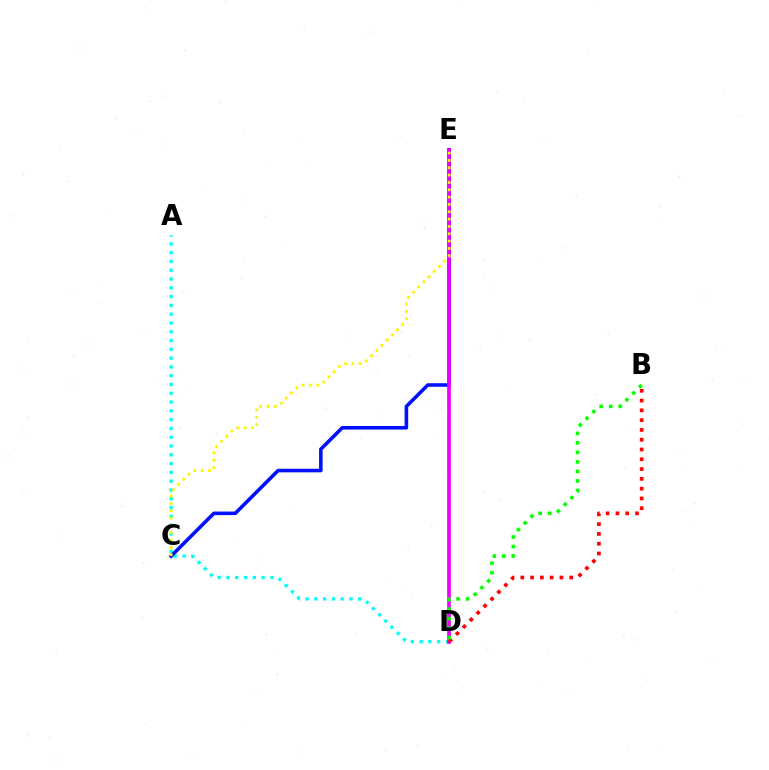{('A', 'D'): [{'color': '#00fff6', 'line_style': 'dotted', 'thickness': 2.39}], ('C', 'E'): [{'color': '#0010ff', 'line_style': 'solid', 'thickness': 2.57}, {'color': '#fcf500', 'line_style': 'dotted', 'thickness': 1.99}], ('D', 'E'): [{'color': '#ee00ff', 'line_style': 'solid', 'thickness': 2.66}], ('B', 'D'): [{'color': '#ff0000', 'line_style': 'dotted', 'thickness': 2.66}, {'color': '#08ff00', 'line_style': 'dotted', 'thickness': 2.59}]}